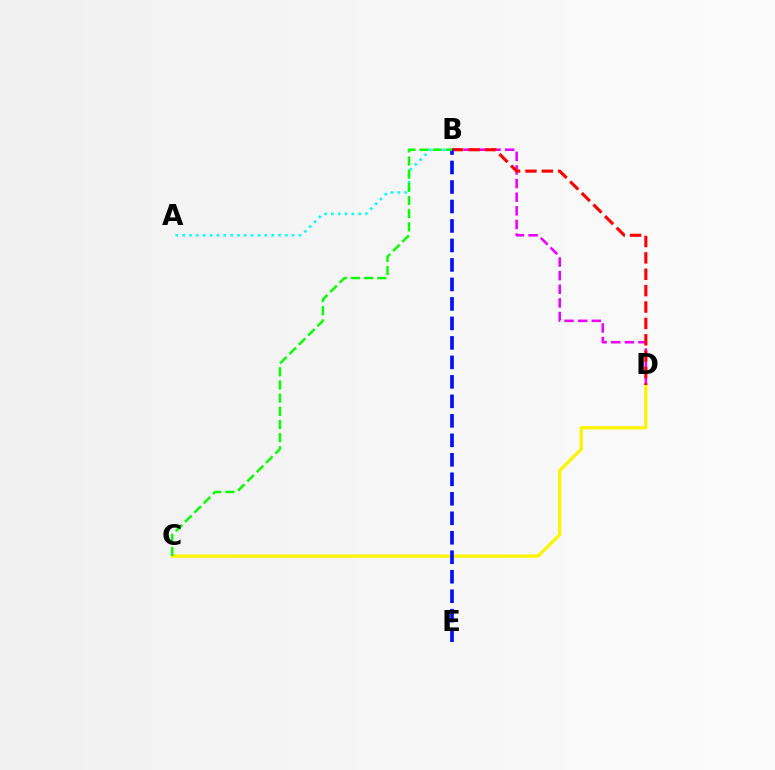{('C', 'D'): [{'color': '#fcf500', 'line_style': 'solid', 'thickness': 2.37}], ('A', 'B'): [{'color': '#00fff6', 'line_style': 'dotted', 'thickness': 1.86}], ('B', 'D'): [{'color': '#ee00ff', 'line_style': 'dashed', 'thickness': 1.85}, {'color': '#ff0000', 'line_style': 'dashed', 'thickness': 2.23}], ('B', 'E'): [{'color': '#0010ff', 'line_style': 'dashed', 'thickness': 2.65}], ('B', 'C'): [{'color': '#08ff00', 'line_style': 'dashed', 'thickness': 1.79}]}